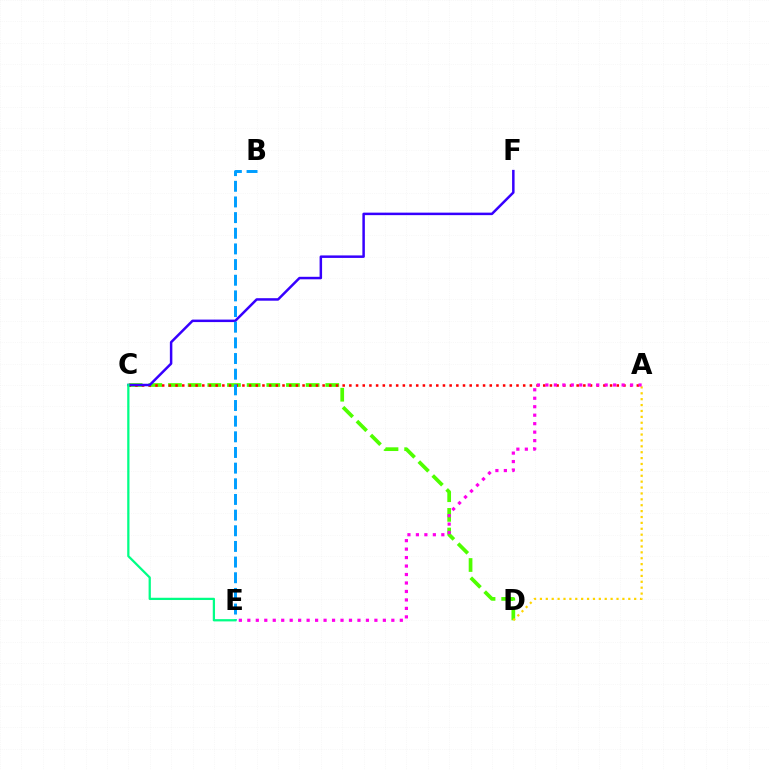{('C', 'D'): [{'color': '#4fff00', 'line_style': 'dashed', 'thickness': 2.67}], ('A', 'C'): [{'color': '#ff0000', 'line_style': 'dotted', 'thickness': 1.82}], ('C', 'F'): [{'color': '#3700ff', 'line_style': 'solid', 'thickness': 1.8}], ('A', 'D'): [{'color': '#ffd500', 'line_style': 'dotted', 'thickness': 1.6}], ('A', 'E'): [{'color': '#ff00ed', 'line_style': 'dotted', 'thickness': 2.3}], ('B', 'E'): [{'color': '#009eff', 'line_style': 'dashed', 'thickness': 2.13}], ('C', 'E'): [{'color': '#00ff86', 'line_style': 'solid', 'thickness': 1.62}]}